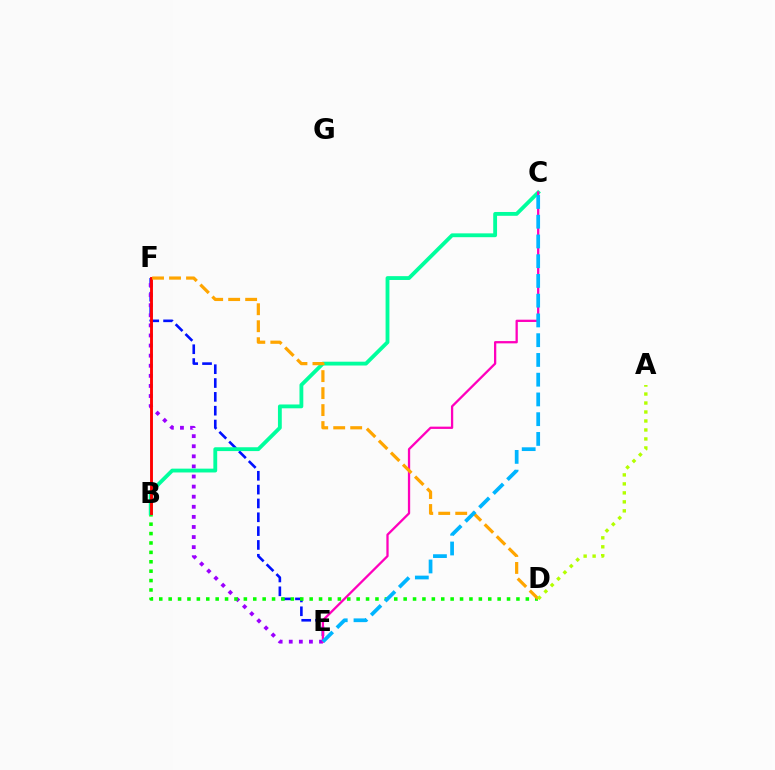{('E', 'F'): [{'color': '#0010ff', 'line_style': 'dashed', 'thickness': 1.88}, {'color': '#9b00ff', 'line_style': 'dotted', 'thickness': 2.74}], ('B', 'D'): [{'color': '#08ff00', 'line_style': 'dotted', 'thickness': 2.55}], ('B', 'C'): [{'color': '#00ff9d', 'line_style': 'solid', 'thickness': 2.76}], ('B', 'F'): [{'color': '#ff0000', 'line_style': 'solid', 'thickness': 2.08}], ('C', 'E'): [{'color': '#ff00bd', 'line_style': 'solid', 'thickness': 1.64}, {'color': '#00b5ff', 'line_style': 'dashed', 'thickness': 2.68}], ('D', 'F'): [{'color': '#ffa500', 'line_style': 'dashed', 'thickness': 2.31}], ('A', 'D'): [{'color': '#b3ff00', 'line_style': 'dotted', 'thickness': 2.44}]}